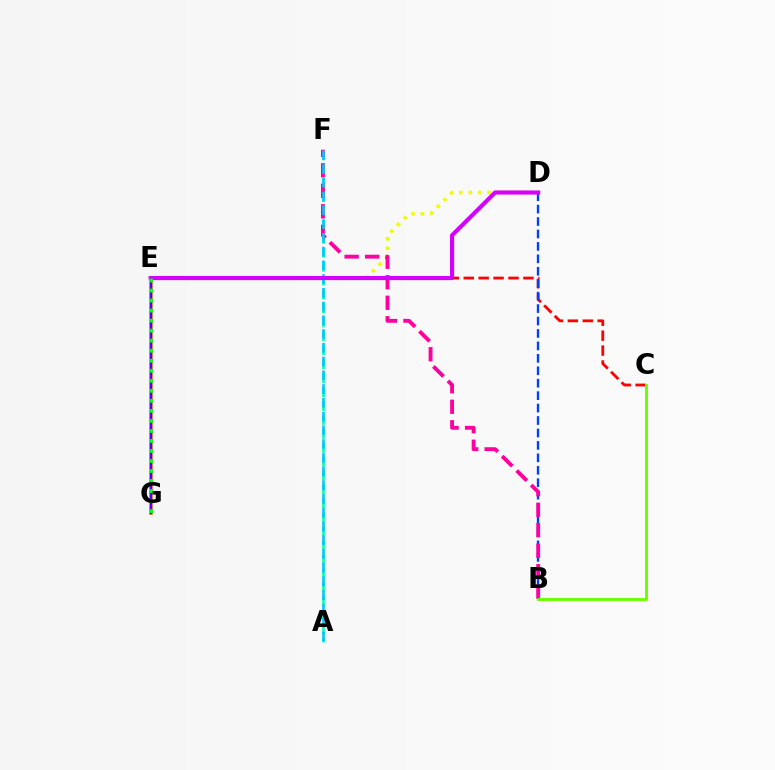{('A', 'F'): [{'color': '#00ffaf', 'line_style': 'dashed', 'thickness': 1.89}, {'color': '#00c7ff', 'line_style': 'dashed', 'thickness': 1.87}], ('D', 'E'): [{'color': '#eeff00', 'line_style': 'dotted', 'thickness': 2.57}, {'color': '#d600ff', 'line_style': 'solid', 'thickness': 2.98}], ('C', 'E'): [{'color': '#ff0000', 'line_style': 'dashed', 'thickness': 2.03}], ('B', 'D'): [{'color': '#003fff', 'line_style': 'dashed', 'thickness': 1.69}], ('E', 'G'): [{'color': '#ff8800', 'line_style': 'solid', 'thickness': 2.61}, {'color': '#4f00ff', 'line_style': 'solid', 'thickness': 1.69}, {'color': '#00ff27', 'line_style': 'dotted', 'thickness': 2.72}], ('B', 'F'): [{'color': '#ff00a0', 'line_style': 'dashed', 'thickness': 2.78}], ('B', 'C'): [{'color': '#66ff00', 'line_style': 'solid', 'thickness': 2.06}]}